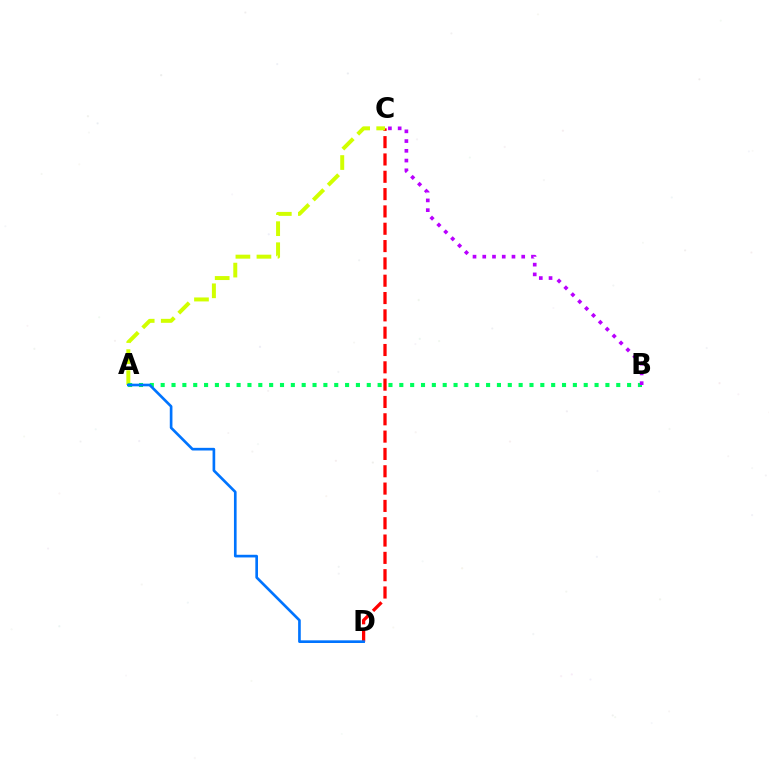{('C', 'D'): [{'color': '#ff0000', 'line_style': 'dashed', 'thickness': 2.35}], ('A', 'C'): [{'color': '#d1ff00', 'line_style': 'dashed', 'thickness': 2.86}], ('A', 'B'): [{'color': '#00ff5c', 'line_style': 'dotted', 'thickness': 2.95}], ('A', 'D'): [{'color': '#0074ff', 'line_style': 'solid', 'thickness': 1.91}], ('B', 'C'): [{'color': '#b900ff', 'line_style': 'dotted', 'thickness': 2.65}]}